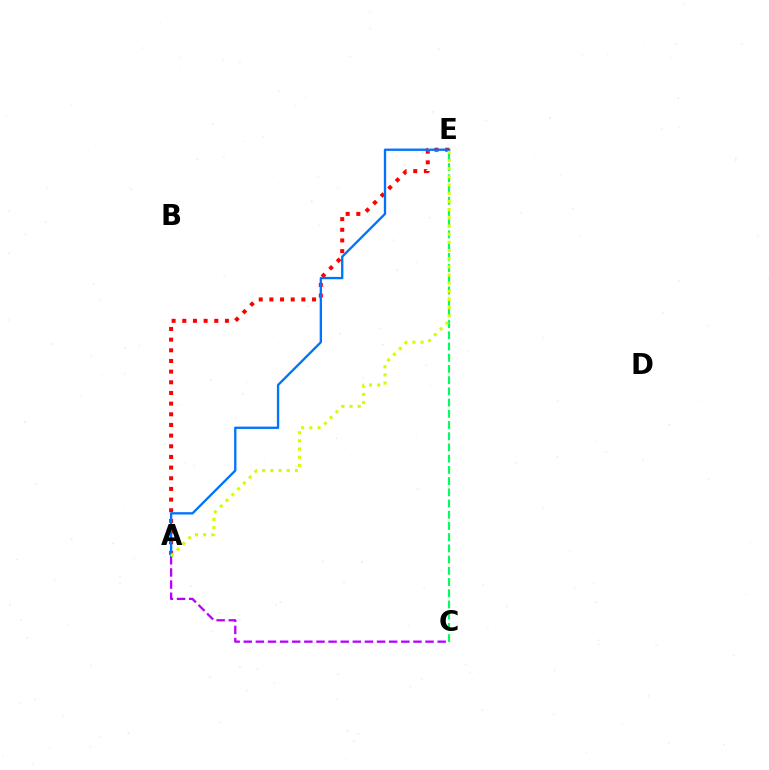{('A', 'C'): [{'color': '#b900ff', 'line_style': 'dashed', 'thickness': 1.65}], ('C', 'E'): [{'color': '#00ff5c', 'line_style': 'dashed', 'thickness': 1.52}], ('A', 'E'): [{'color': '#ff0000', 'line_style': 'dotted', 'thickness': 2.9}, {'color': '#0074ff', 'line_style': 'solid', 'thickness': 1.68}, {'color': '#d1ff00', 'line_style': 'dotted', 'thickness': 2.22}]}